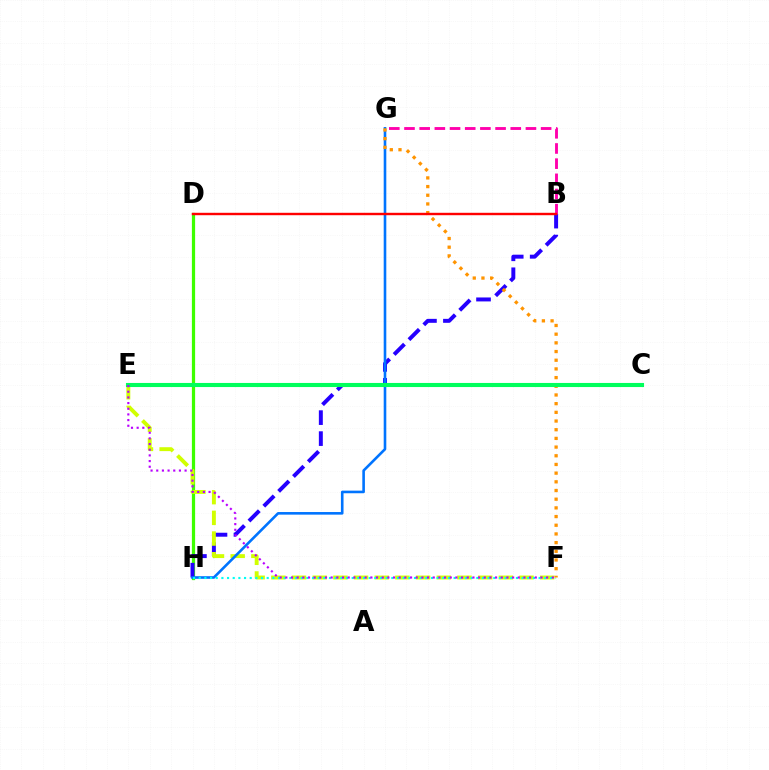{('D', 'H'): [{'color': '#3dff00', 'line_style': 'solid', 'thickness': 2.32}], ('B', 'H'): [{'color': '#2500ff', 'line_style': 'dashed', 'thickness': 2.85}], ('B', 'G'): [{'color': '#ff00ac', 'line_style': 'dashed', 'thickness': 2.06}], ('E', 'F'): [{'color': '#d1ff00', 'line_style': 'dashed', 'thickness': 2.81}, {'color': '#b900ff', 'line_style': 'dotted', 'thickness': 1.54}], ('G', 'H'): [{'color': '#0074ff', 'line_style': 'solid', 'thickness': 1.88}], ('F', 'H'): [{'color': '#00fff6', 'line_style': 'dotted', 'thickness': 1.54}], ('F', 'G'): [{'color': '#ff9400', 'line_style': 'dotted', 'thickness': 2.36}], ('C', 'E'): [{'color': '#00ff5c', 'line_style': 'solid', 'thickness': 2.95}], ('B', 'D'): [{'color': '#ff0000', 'line_style': 'solid', 'thickness': 1.74}]}